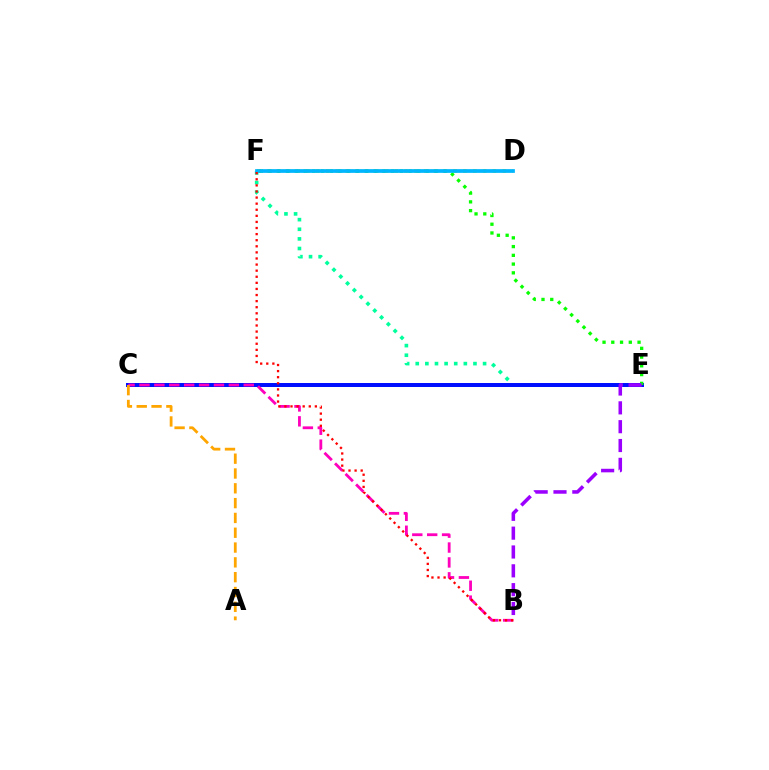{('E', 'F'): [{'color': '#00ff9d', 'line_style': 'dotted', 'thickness': 2.61}, {'color': '#08ff00', 'line_style': 'dotted', 'thickness': 2.38}], ('C', 'E'): [{'color': '#0010ff', 'line_style': 'solid', 'thickness': 2.87}], ('B', 'C'): [{'color': '#ff00bd', 'line_style': 'dashed', 'thickness': 2.02}], ('D', 'F'): [{'color': '#b3ff00', 'line_style': 'dotted', 'thickness': 2.67}, {'color': '#00b5ff', 'line_style': 'solid', 'thickness': 2.68}], ('A', 'C'): [{'color': '#ffa500', 'line_style': 'dashed', 'thickness': 2.01}], ('B', 'F'): [{'color': '#ff0000', 'line_style': 'dotted', 'thickness': 1.66}], ('B', 'E'): [{'color': '#9b00ff', 'line_style': 'dashed', 'thickness': 2.56}]}